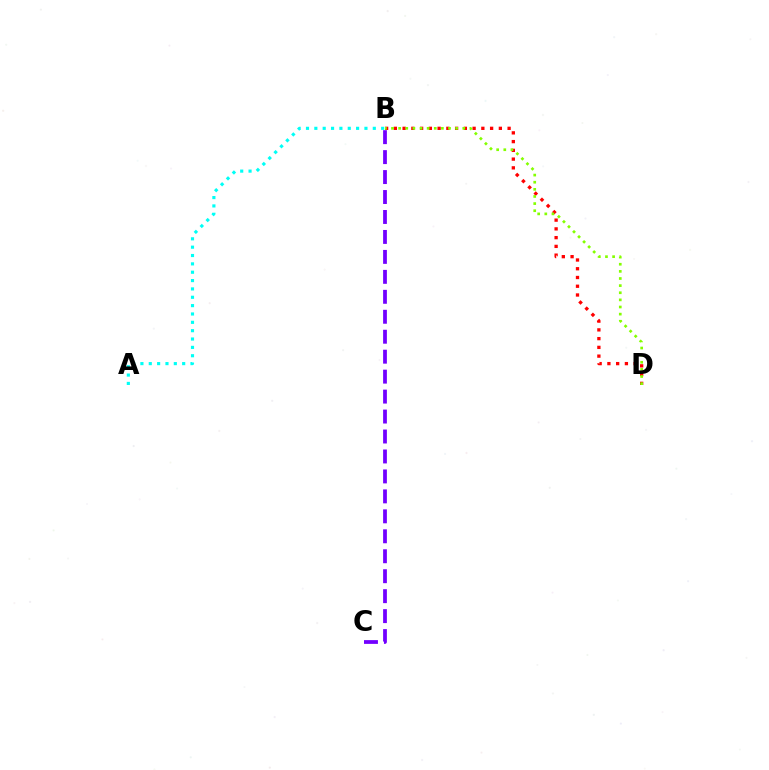{('B', 'D'): [{'color': '#ff0000', 'line_style': 'dotted', 'thickness': 2.38}, {'color': '#84ff00', 'line_style': 'dotted', 'thickness': 1.94}], ('A', 'B'): [{'color': '#00fff6', 'line_style': 'dotted', 'thickness': 2.27}], ('B', 'C'): [{'color': '#7200ff', 'line_style': 'dashed', 'thickness': 2.71}]}